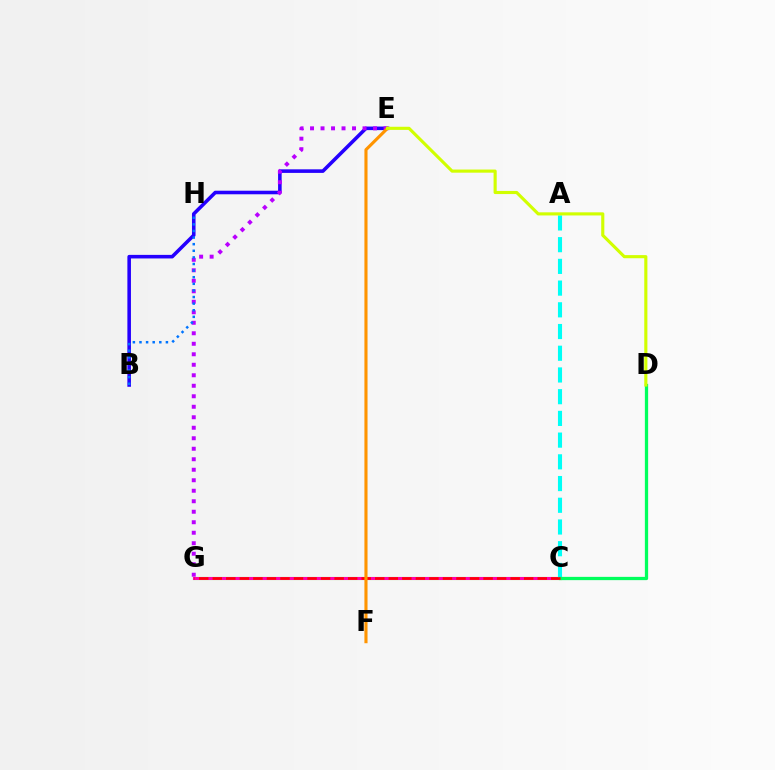{('C', 'G'): [{'color': '#3dff00', 'line_style': 'solid', 'thickness': 2.23}, {'color': '#ff00ac', 'line_style': 'solid', 'thickness': 2.18}, {'color': '#ff0000', 'line_style': 'dashed', 'thickness': 1.84}], ('A', 'C'): [{'color': '#00fff6', 'line_style': 'dashed', 'thickness': 2.95}], ('B', 'E'): [{'color': '#2500ff', 'line_style': 'solid', 'thickness': 2.57}], ('E', 'G'): [{'color': '#b900ff', 'line_style': 'dotted', 'thickness': 2.85}], ('C', 'D'): [{'color': '#00ff5c', 'line_style': 'solid', 'thickness': 2.35}], ('B', 'H'): [{'color': '#0074ff', 'line_style': 'dotted', 'thickness': 1.79}], ('E', 'F'): [{'color': '#ff9400', 'line_style': 'solid', 'thickness': 2.24}], ('D', 'E'): [{'color': '#d1ff00', 'line_style': 'solid', 'thickness': 2.25}]}